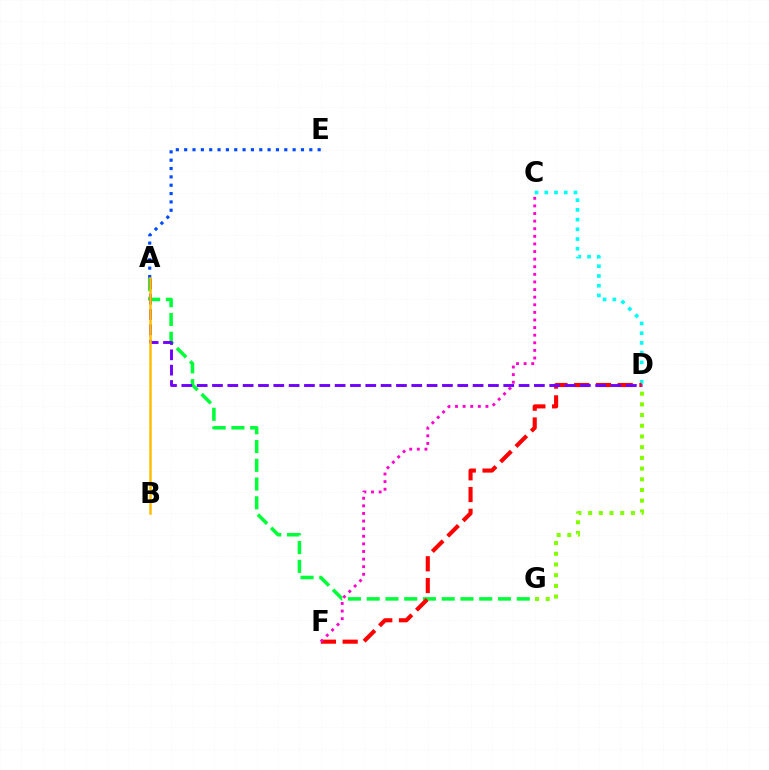{('A', 'G'): [{'color': '#00ff39', 'line_style': 'dashed', 'thickness': 2.55}], ('C', 'D'): [{'color': '#00fff6', 'line_style': 'dotted', 'thickness': 2.64}], ('D', 'F'): [{'color': '#ff0000', 'line_style': 'dashed', 'thickness': 2.95}], ('A', 'E'): [{'color': '#004bff', 'line_style': 'dotted', 'thickness': 2.27}], ('A', 'D'): [{'color': '#7200ff', 'line_style': 'dashed', 'thickness': 2.08}], ('C', 'F'): [{'color': '#ff00cf', 'line_style': 'dotted', 'thickness': 2.07}], ('A', 'B'): [{'color': '#ffbd00', 'line_style': 'solid', 'thickness': 1.81}], ('D', 'G'): [{'color': '#84ff00', 'line_style': 'dotted', 'thickness': 2.91}]}